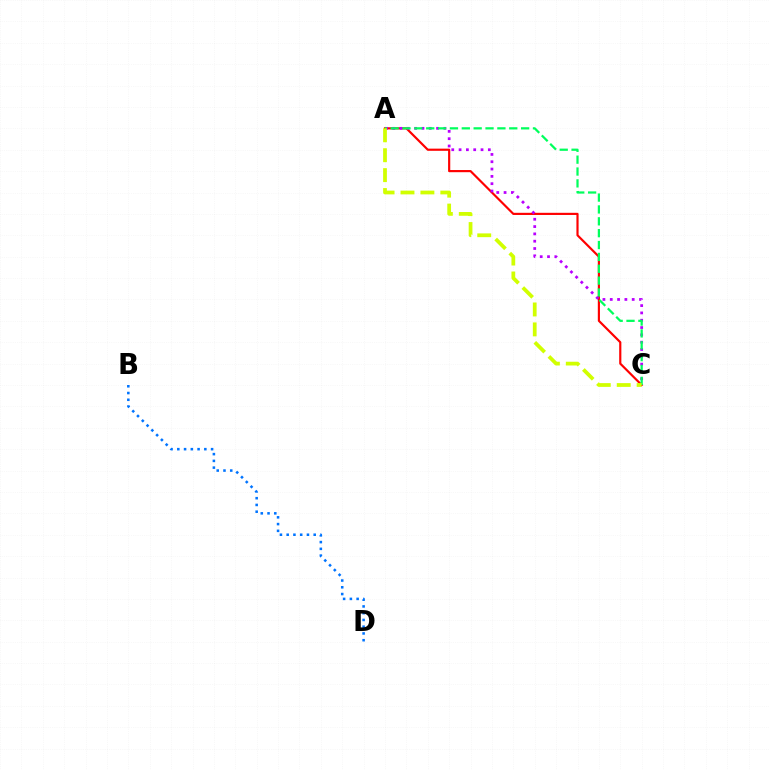{('A', 'C'): [{'color': '#ff0000', 'line_style': 'solid', 'thickness': 1.56}, {'color': '#b900ff', 'line_style': 'dotted', 'thickness': 1.99}, {'color': '#00ff5c', 'line_style': 'dashed', 'thickness': 1.61}, {'color': '#d1ff00', 'line_style': 'dashed', 'thickness': 2.71}], ('B', 'D'): [{'color': '#0074ff', 'line_style': 'dotted', 'thickness': 1.84}]}